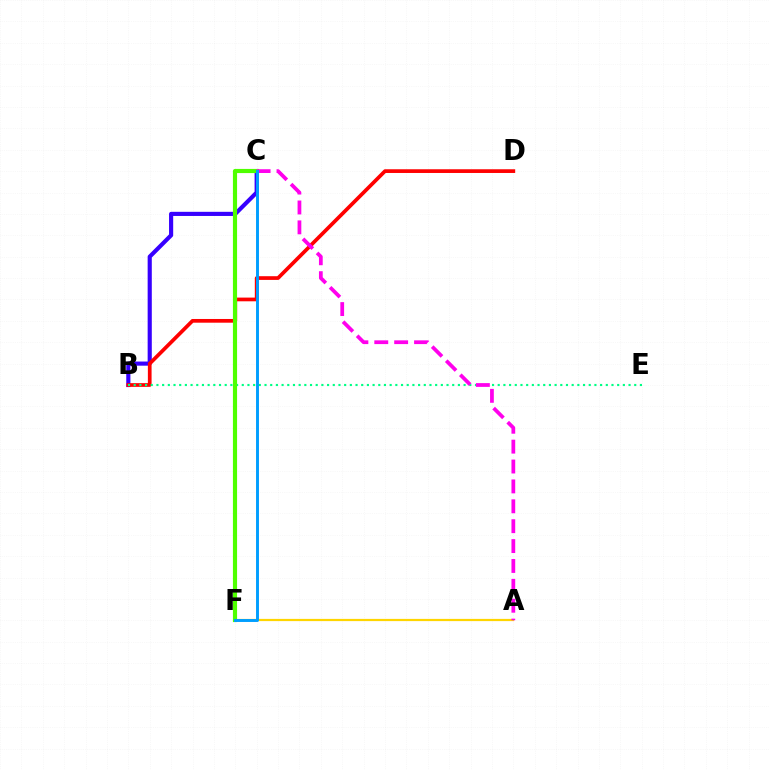{('B', 'C'): [{'color': '#3700ff', 'line_style': 'solid', 'thickness': 2.98}], ('B', 'D'): [{'color': '#ff0000', 'line_style': 'solid', 'thickness': 2.67}], ('A', 'F'): [{'color': '#ffd500', 'line_style': 'solid', 'thickness': 1.6}], ('B', 'E'): [{'color': '#00ff86', 'line_style': 'dotted', 'thickness': 1.55}], ('C', 'F'): [{'color': '#4fff00', 'line_style': 'solid', 'thickness': 2.99}, {'color': '#009eff', 'line_style': 'solid', 'thickness': 2.11}], ('A', 'C'): [{'color': '#ff00ed', 'line_style': 'dashed', 'thickness': 2.7}]}